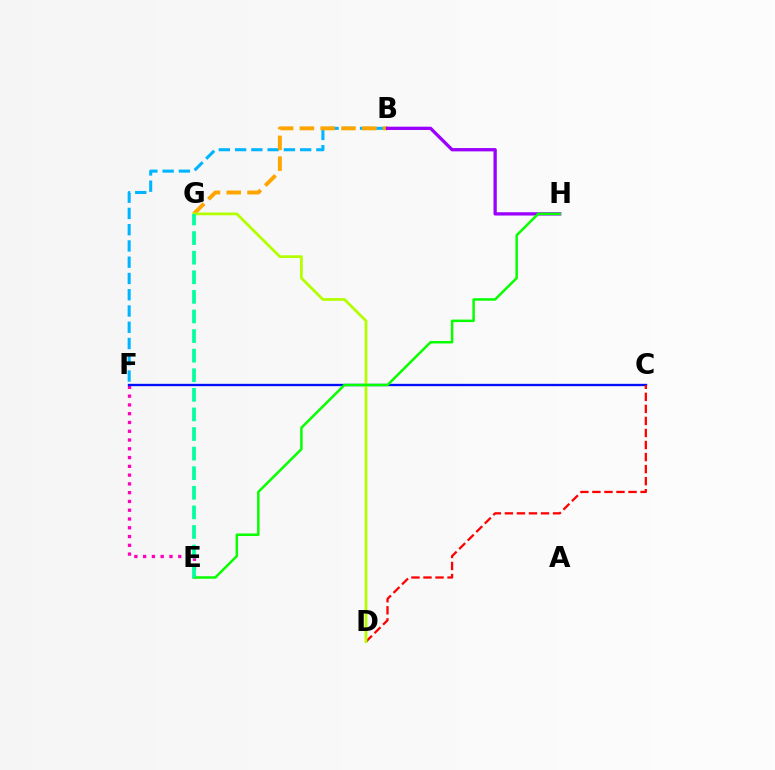{('E', 'F'): [{'color': '#ff00bd', 'line_style': 'dotted', 'thickness': 2.38}], ('B', 'F'): [{'color': '#00b5ff', 'line_style': 'dashed', 'thickness': 2.21}], ('B', 'G'): [{'color': '#ffa500', 'line_style': 'dashed', 'thickness': 2.82}], ('C', 'F'): [{'color': '#0010ff', 'line_style': 'solid', 'thickness': 1.69}], ('C', 'D'): [{'color': '#ff0000', 'line_style': 'dashed', 'thickness': 1.64}], ('B', 'H'): [{'color': '#9b00ff', 'line_style': 'solid', 'thickness': 2.37}], ('D', 'G'): [{'color': '#b3ff00', 'line_style': 'solid', 'thickness': 2.0}], ('E', 'H'): [{'color': '#08ff00', 'line_style': 'solid', 'thickness': 1.8}], ('E', 'G'): [{'color': '#00ff9d', 'line_style': 'dashed', 'thickness': 2.66}]}